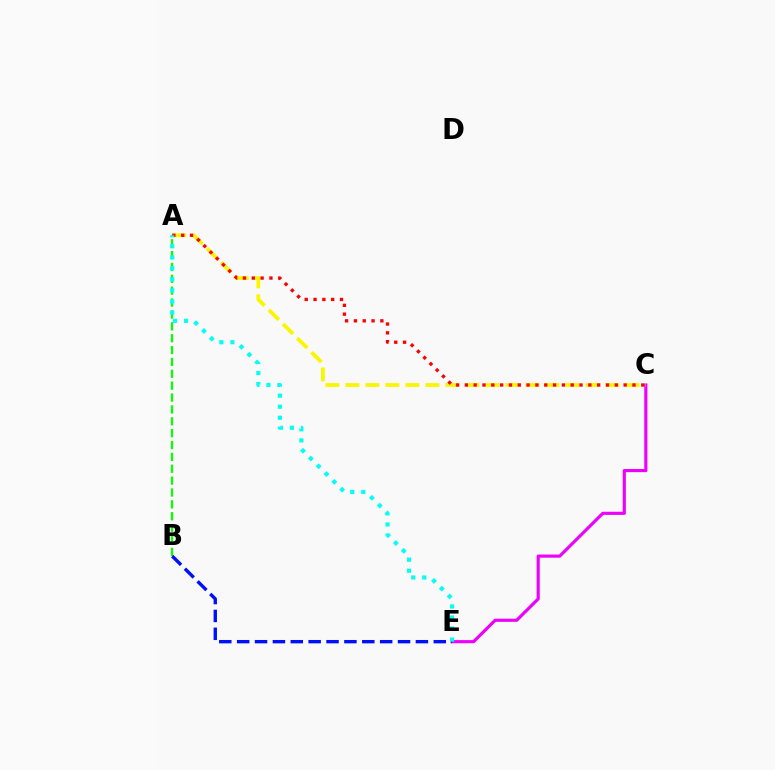{('C', 'E'): [{'color': '#ee00ff', 'line_style': 'solid', 'thickness': 2.27}], ('A', 'B'): [{'color': '#08ff00', 'line_style': 'dashed', 'thickness': 1.61}], ('A', 'C'): [{'color': '#fcf500', 'line_style': 'dashed', 'thickness': 2.72}, {'color': '#ff0000', 'line_style': 'dotted', 'thickness': 2.4}], ('B', 'E'): [{'color': '#0010ff', 'line_style': 'dashed', 'thickness': 2.43}], ('A', 'E'): [{'color': '#00fff6', 'line_style': 'dotted', 'thickness': 3.0}]}